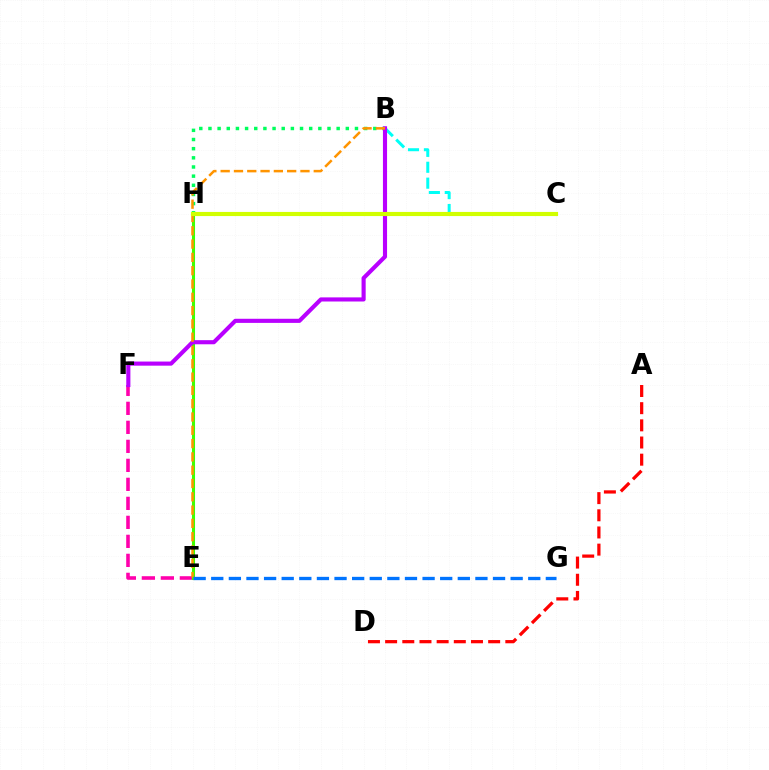{('E', 'H'): [{'color': '#2500ff', 'line_style': 'dashed', 'thickness': 1.9}, {'color': '#3dff00', 'line_style': 'solid', 'thickness': 2.21}], ('E', 'F'): [{'color': '#ff00ac', 'line_style': 'dashed', 'thickness': 2.58}], ('B', 'C'): [{'color': '#00fff6', 'line_style': 'dashed', 'thickness': 2.16}], ('B', 'H'): [{'color': '#00ff5c', 'line_style': 'dotted', 'thickness': 2.49}], ('B', 'F'): [{'color': '#b900ff', 'line_style': 'solid', 'thickness': 2.96}], ('A', 'D'): [{'color': '#ff0000', 'line_style': 'dashed', 'thickness': 2.33}], ('B', 'E'): [{'color': '#ff9400', 'line_style': 'dashed', 'thickness': 1.81}], ('C', 'H'): [{'color': '#d1ff00', 'line_style': 'solid', 'thickness': 2.97}], ('E', 'G'): [{'color': '#0074ff', 'line_style': 'dashed', 'thickness': 2.39}]}